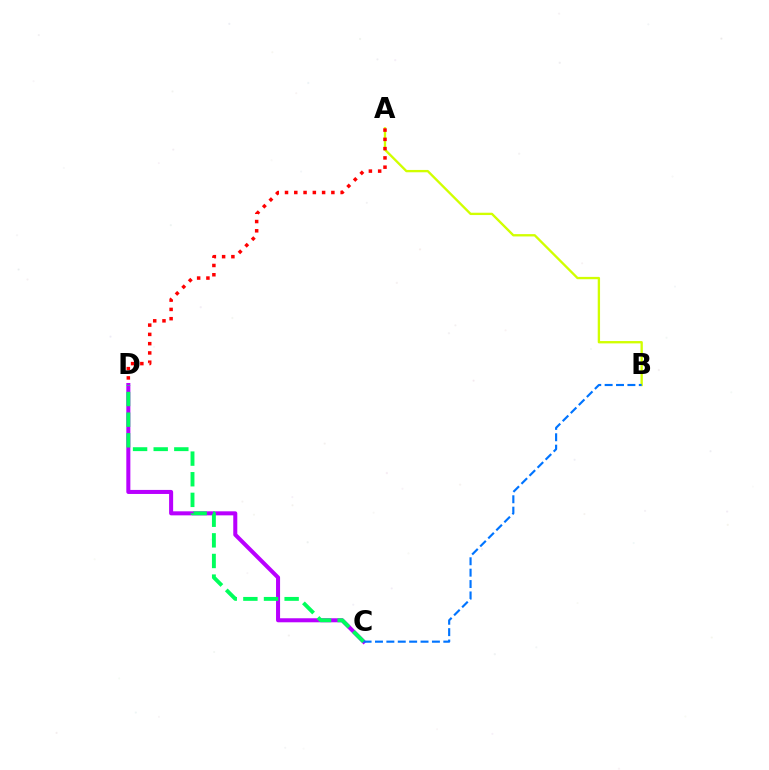{('C', 'D'): [{'color': '#b900ff', 'line_style': 'solid', 'thickness': 2.91}, {'color': '#00ff5c', 'line_style': 'dashed', 'thickness': 2.8}], ('A', 'B'): [{'color': '#d1ff00', 'line_style': 'solid', 'thickness': 1.68}], ('A', 'D'): [{'color': '#ff0000', 'line_style': 'dotted', 'thickness': 2.52}], ('B', 'C'): [{'color': '#0074ff', 'line_style': 'dashed', 'thickness': 1.55}]}